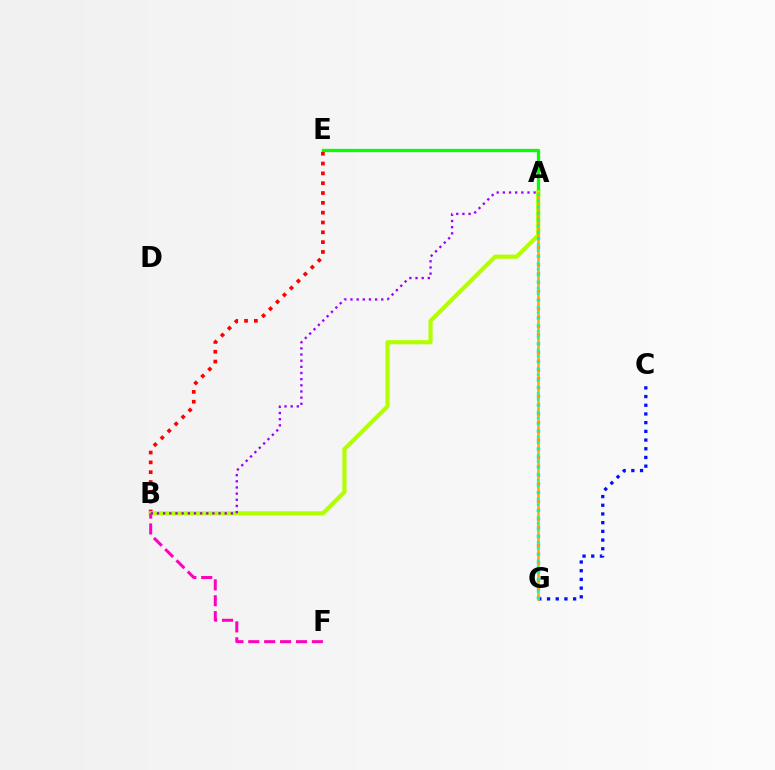{('C', 'G'): [{'color': '#0010ff', 'line_style': 'dotted', 'thickness': 2.36}], ('A', 'E'): [{'color': '#08ff00', 'line_style': 'solid', 'thickness': 2.37}], ('A', 'G'): [{'color': '#00b5ff', 'line_style': 'dotted', 'thickness': 2.38}, {'color': '#ffa500', 'line_style': 'solid', 'thickness': 1.82}, {'color': '#00ff9d', 'line_style': 'dotted', 'thickness': 1.68}], ('B', 'E'): [{'color': '#ff0000', 'line_style': 'dotted', 'thickness': 2.67}], ('A', 'B'): [{'color': '#b3ff00', 'line_style': 'solid', 'thickness': 2.99}, {'color': '#9b00ff', 'line_style': 'dotted', 'thickness': 1.67}], ('B', 'F'): [{'color': '#ff00bd', 'line_style': 'dashed', 'thickness': 2.16}]}